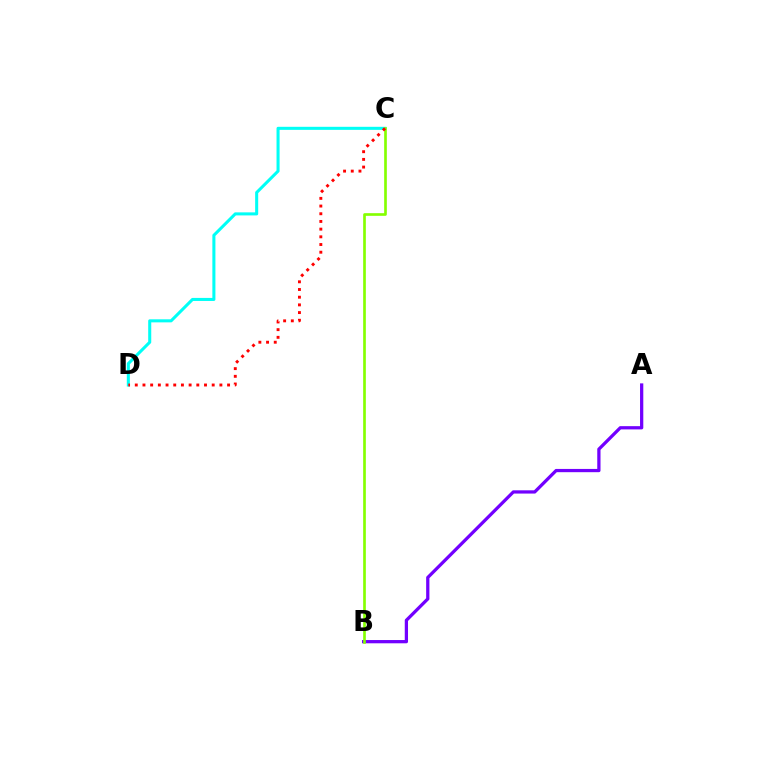{('A', 'B'): [{'color': '#7200ff', 'line_style': 'solid', 'thickness': 2.34}], ('C', 'D'): [{'color': '#00fff6', 'line_style': 'solid', 'thickness': 2.2}, {'color': '#ff0000', 'line_style': 'dotted', 'thickness': 2.09}], ('B', 'C'): [{'color': '#84ff00', 'line_style': 'solid', 'thickness': 1.92}]}